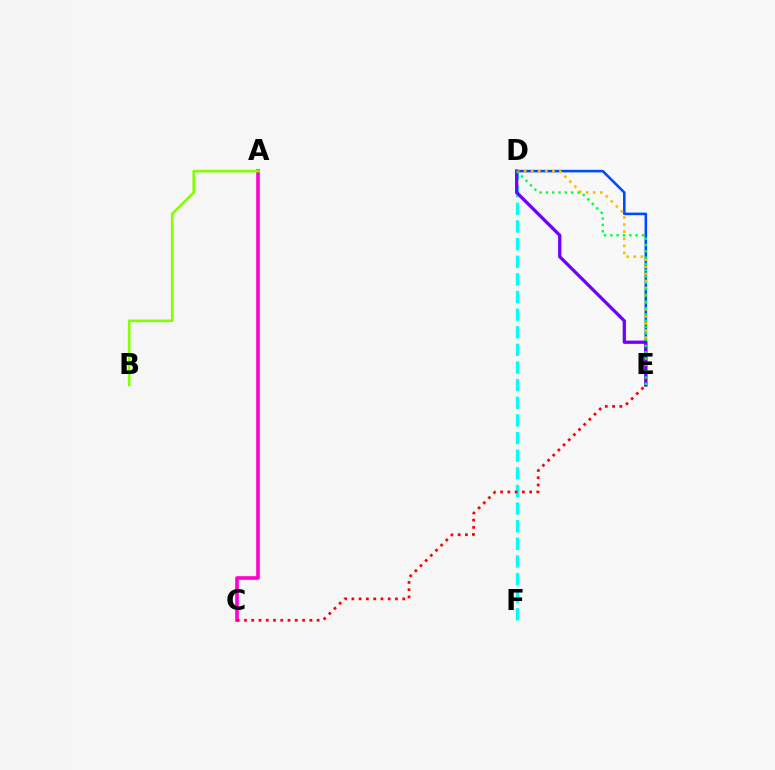{('D', 'F'): [{'color': '#00fff6', 'line_style': 'dashed', 'thickness': 2.39}], ('D', 'E'): [{'color': '#004bff', 'line_style': 'solid', 'thickness': 1.86}, {'color': '#ffbd00', 'line_style': 'dotted', 'thickness': 1.92}, {'color': '#7200ff', 'line_style': 'solid', 'thickness': 2.36}, {'color': '#00ff39', 'line_style': 'dotted', 'thickness': 1.71}], ('A', 'C'): [{'color': '#ff00cf', 'line_style': 'solid', 'thickness': 2.59}], ('C', 'E'): [{'color': '#ff0000', 'line_style': 'dotted', 'thickness': 1.97}], ('A', 'B'): [{'color': '#84ff00', 'line_style': 'solid', 'thickness': 1.89}]}